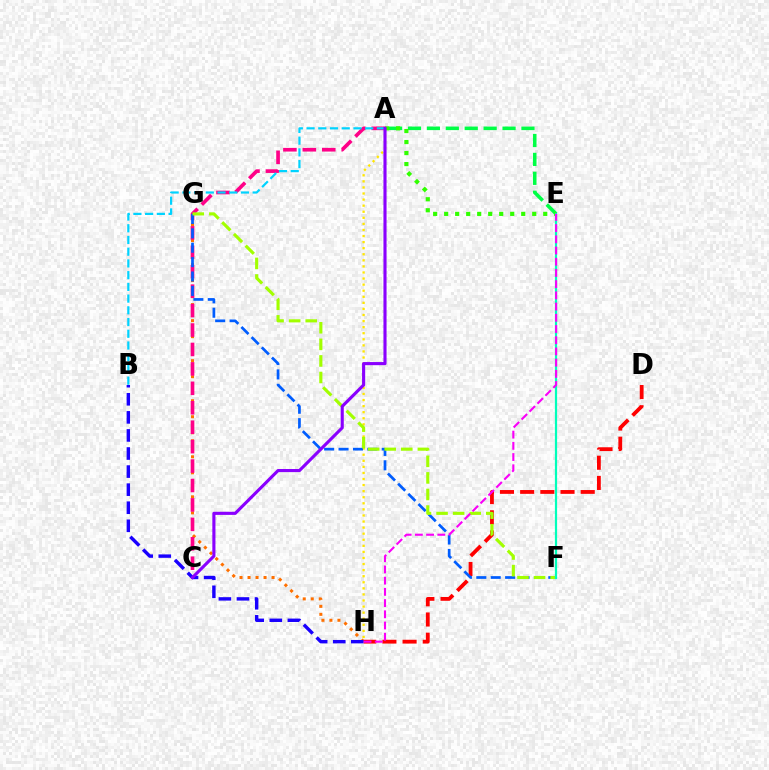{('G', 'H'): [{'color': '#ff7000', 'line_style': 'dotted', 'thickness': 2.18}], ('D', 'H'): [{'color': '#ff0000', 'line_style': 'dashed', 'thickness': 2.74}], ('A', 'C'): [{'color': '#ff0088', 'line_style': 'dashed', 'thickness': 2.64}, {'color': '#8a00ff', 'line_style': 'solid', 'thickness': 2.24}], ('A', 'E'): [{'color': '#00ff45', 'line_style': 'dashed', 'thickness': 2.57}, {'color': '#31ff00', 'line_style': 'dotted', 'thickness': 2.99}], ('A', 'H'): [{'color': '#ffe600', 'line_style': 'dotted', 'thickness': 1.65}], ('F', 'G'): [{'color': '#005dff', 'line_style': 'dashed', 'thickness': 1.96}, {'color': '#a2ff00', 'line_style': 'dashed', 'thickness': 2.25}], ('A', 'B'): [{'color': '#00d3ff', 'line_style': 'dashed', 'thickness': 1.59}], ('B', 'H'): [{'color': '#1900ff', 'line_style': 'dashed', 'thickness': 2.46}], ('E', 'F'): [{'color': '#00ffbb', 'line_style': 'solid', 'thickness': 1.59}], ('E', 'H'): [{'color': '#fa00f9', 'line_style': 'dashed', 'thickness': 1.52}]}